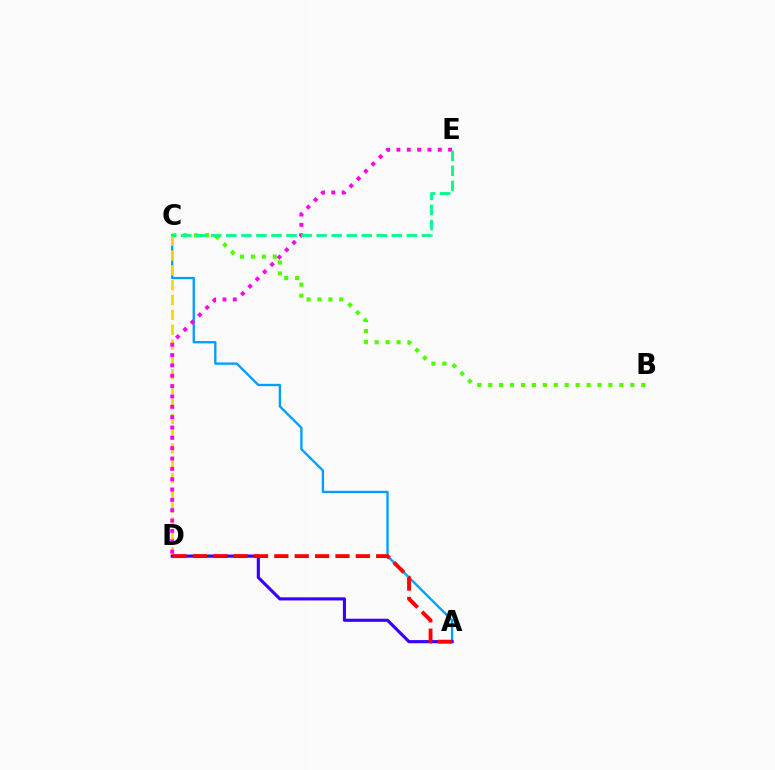{('A', 'C'): [{'color': '#009eff', 'line_style': 'solid', 'thickness': 1.68}], ('C', 'D'): [{'color': '#ffd500', 'line_style': 'dashed', 'thickness': 2.02}], ('D', 'E'): [{'color': '#ff00ed', 'line_style': 'dotted', 'thickness': 2.81}], ('B', 'C'): [{'color': '#4fff00', 'line_style': 'dotted', 'thickness': 2.97}], ('A', 'D'): [{'color': '#3700ff', 'line_style': 'solid', 'thickness': 2.25}, {'color': '#ff0000', 'line_style': 'dashed', 'thickness': 2.77}], ('C', 'E'): [{'color': '#00ff86', 'line_style': 'dashed', 'thickness': 2.04}]}